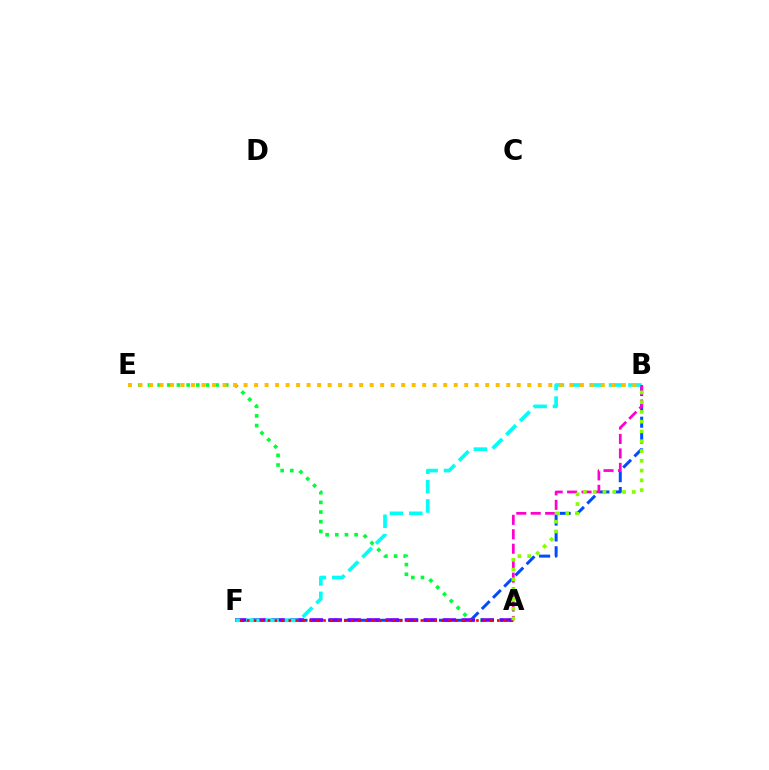{('B', 'F'): [{'color': '#004bff', 'line_style': 'dashed', 'thickness': 2.15}, {'color': '#00fff6', 'line_style': 'dashed', 'thickness': 2.63}], ('A', 'E'): [{'color': '#00ff39', 'line_style': 'dotted', 'thickness': 2.62}], ('A', 'F'): [{'color': '#7200ff', 'line_style': 'dashed', 'thickness': 2.58}, {'color': '#ff0000', 'line_style': 'dotted', 'thickness': 1.89}], ('A', 'B'): [{'color': '#ff00cf', 'line_style': 'dashed', 'thickness': 1.96}, {'color': '#84ff00', 'line_style': 'dotted', 'thickness': 2.65}], ('B', 'E'): [{'color': '#ffbd00', 'line_style': 'dotted', 'thickness': 2.85}]}